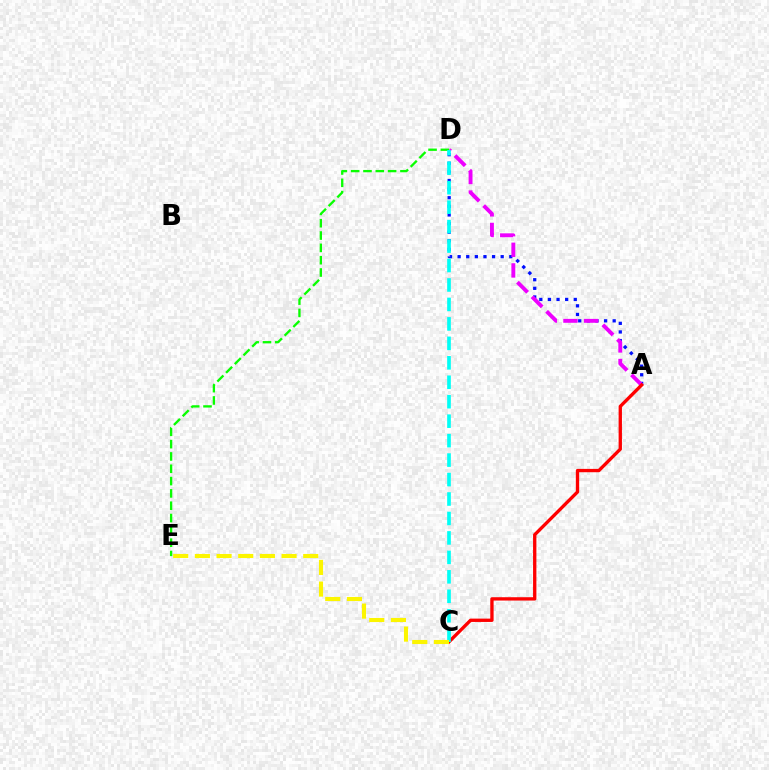{('A', 'D'): [{'color': '#0010ff', 'line_style': 'dotted', 'thickness': 2.34}, {'color': '#ee00ff', 'line_style': 'dashed', 'thickness': 2.8}], ('D', 'E'): [{'color': '#08ff00', 'line_style': 'dashed', 'thickness': 1.67}], ('A', 'C'): [{'color': '#ff0000', 'line_style': 'solid', 'thickness': 2.4}], ('C', 'D'): [{'color': '#00fff6', 'line_style': 'dashed', 'thickness': 2.64}], ('C', 'E'): [{'color': '#fcf500', 'line_style': 'dashed', 'thickness': 2.94}]}